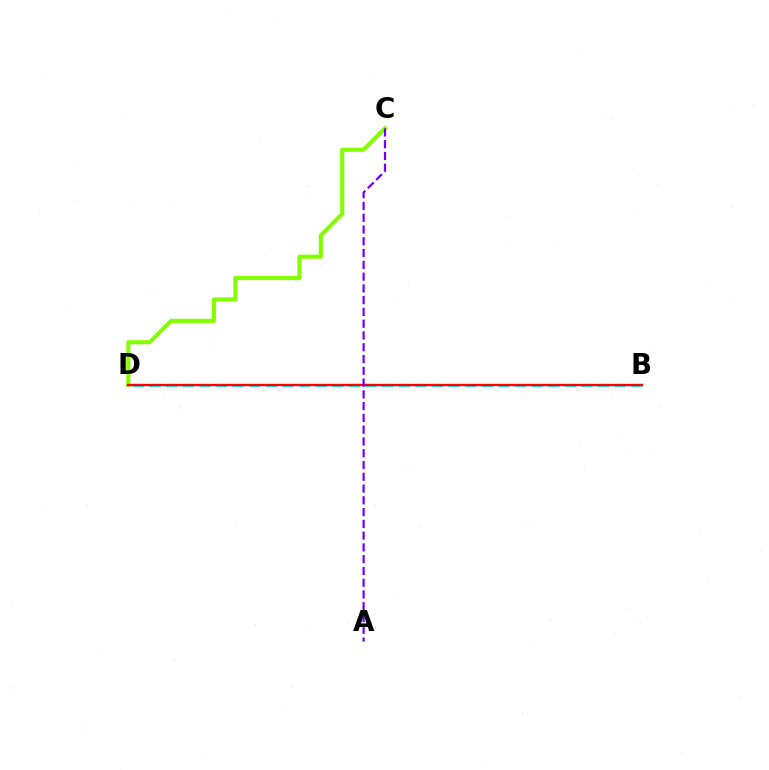{('B', 'D'): [{'color': '#00fff6', 'line_style': 'dashed', 'thickness': 2.26}, {'color': '#ff0000', 'line_style': 'solid', 'thickness': 1.72}], ('C', 'D'): [{'color': '#84ff00', 'line_style': 'solid', 'thickness': 2.94}], ('A', 'C'): [{'color': '#7200ff', 'line_style': 'dashed', 'thickness': 1.6}]}